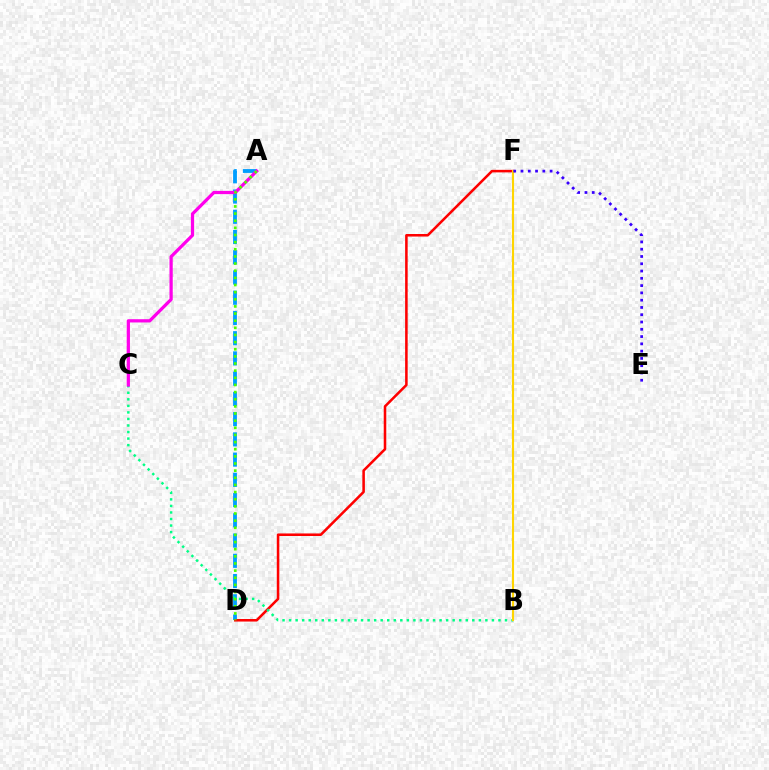{('A', 'D'): [{'color': '#009eff', 'line_style': 'dashed', 'thickness': 2.75}, {'color': '#4fff00', 'line_style': 'dotted', 'thickness': 1.94}], ('D', 'F'): [{'color': '#ff0000', 'line_style': 'solid', 'thickness': 1.83}], ('B', 'C'): [{'color': '#00ff86', 'line_style': 'dotted', 'thickness': 1.78}], ('B', 'F'): [{'color': '#ffd500', 'line_style': 'solid', 'thickness': 1.52}], ('A', 'C'): [{'color': '#ff00ed', 'line_style': 'solid', 'thickness': 2.34}], ('E', 'F'): [{'color': '#3700ff', 'line_style': 'dotted', 'thickness': 1.98}]}